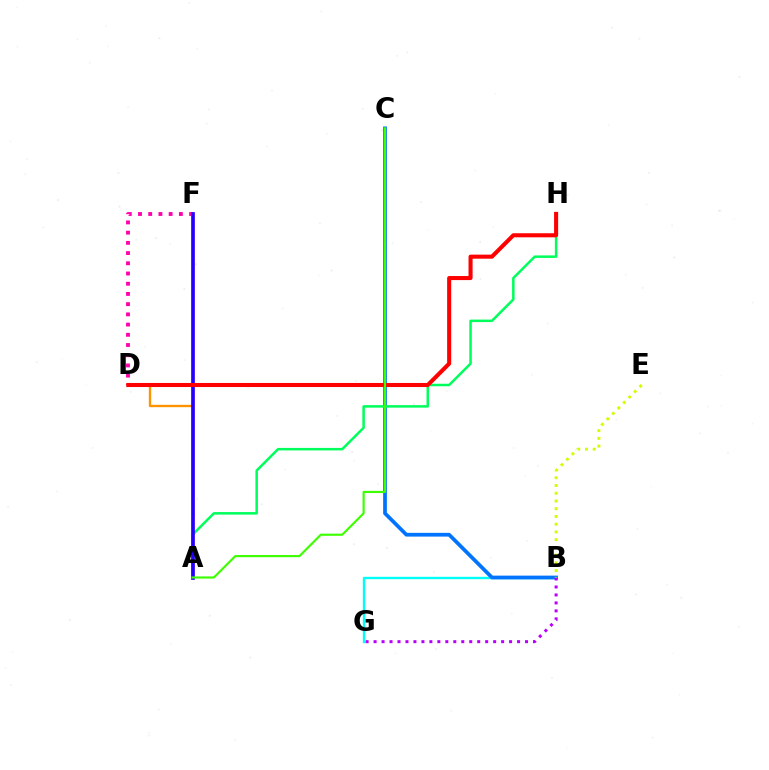{('D', 'F'): [{'color': '#ff00ac', 'line_style': 'dotted', 'thickness': 2.78}], ('B', 'G'): [{'color': '#00fff6', 'line_style': 'solid', 'thickness': 1.71}, {'color': '#b900ff', 'line_style': 'dotted', 'thickness': 2.17}], ('B', 'C'): [{'color': '#0074ff', 'line_style': 'solid', 'thickness': 2.69}], ('A', 'D'): [{'color': '#ff9400', 'line_style': 'solid', 'thickness': 1.69}], ('A', 'H'): [{'color': '#00ff5c', 'line_style': 'solid', 'thickness': 1.81}], ('A', 'F'): [{'color': '#2500ff', 'line_style': 'solid', 'thickness': 2.65}], ('D', 'H'): [{'color': '#ff0000', 'line_style': 'solid', 'thickness': 2.93}], ('A', 'C'): [{'color': '#3dff00', 'line_style': 'solid', 'thickness': 1.56}], ('B', 'E'): [{'color': '#d1ff00', 'line_style': 'dotted', 'thickness': 2.1}]}